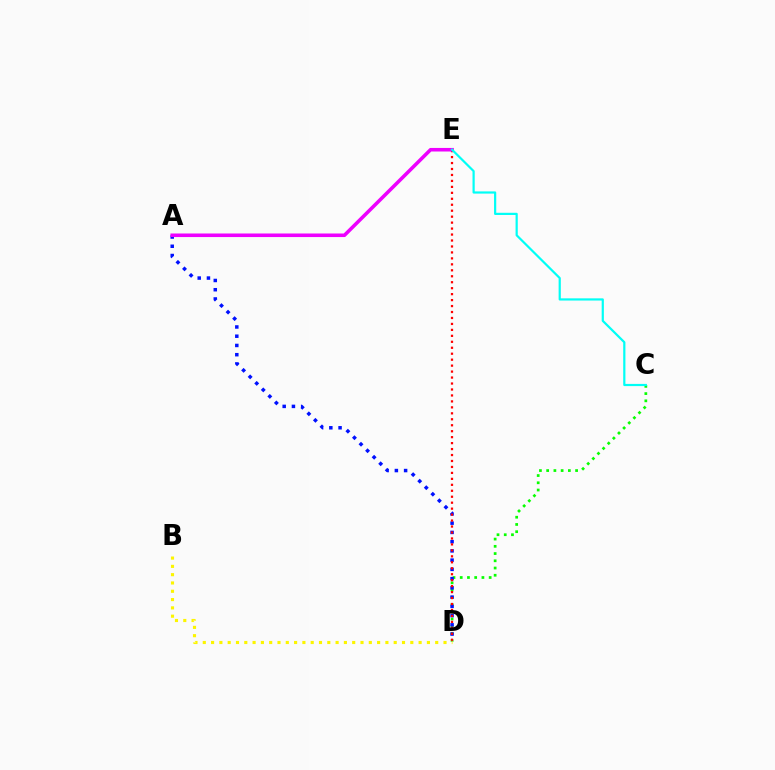{('C', 'D'): [{'color': '#08ff00', 'line_style': 'dotted', 'thickness': 1.97}], ('A', 'D'): [{'color': '#0010ff', 'line_style': 'dotted', 'thickness': 2.51}], ('D', 'E'): [{'color': '#ff0000', 'line_style': 'dotted', 'thickness': 1.62}], ('A', 'E'): [{'color': '#ee00ff', 'line_style': 'solid', 'thickness': 2.57}], ('B', 'D'): [{'color': '#fcf500', 'line_style': 'dotted', 'thickness': 2.26}], ('C', 'E'): [{'color': '#00fff6', 'line_style': 'solid', 'thickness': 1.58}]}